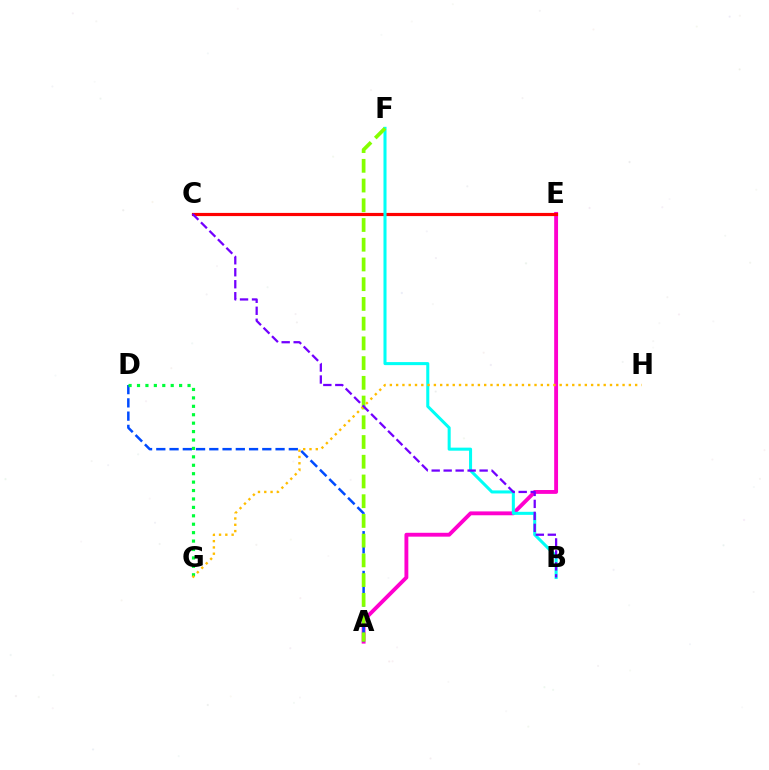{('A', 'E'): [{'color': '#ff00cf', 'line_style': 'solid', 'thickness': 2.78}], ('C', 'E'): [{'color': '#ff0000', 'line_style': 'solid', 'thickness': 2.29}], ('B', 'F'): [{'color': '#00fff6', 'line_style': 'solid', 'thickness': 2.19}], ('A', 'D'): [{'color': '#004bff', 'line_style': 'dashed', 'thickness': 1.8}], ('D', 'G'): [{'color': '#00ff39', 'line_style': 'dotted', 'thickness': 2.29}], ('A', 'F'): [{'color': '#84ff00', 'line_style': 'dashed', 'thickness': 2.68}], ('G', 'H'): [{'color': '#ffbd00', 'line_style': 'dotted', 'thickness': 1.71}], ('B', 'C'): [{'color': '#7200ff', 'line_style': 'dashed', 'thickness': 1.63}]}